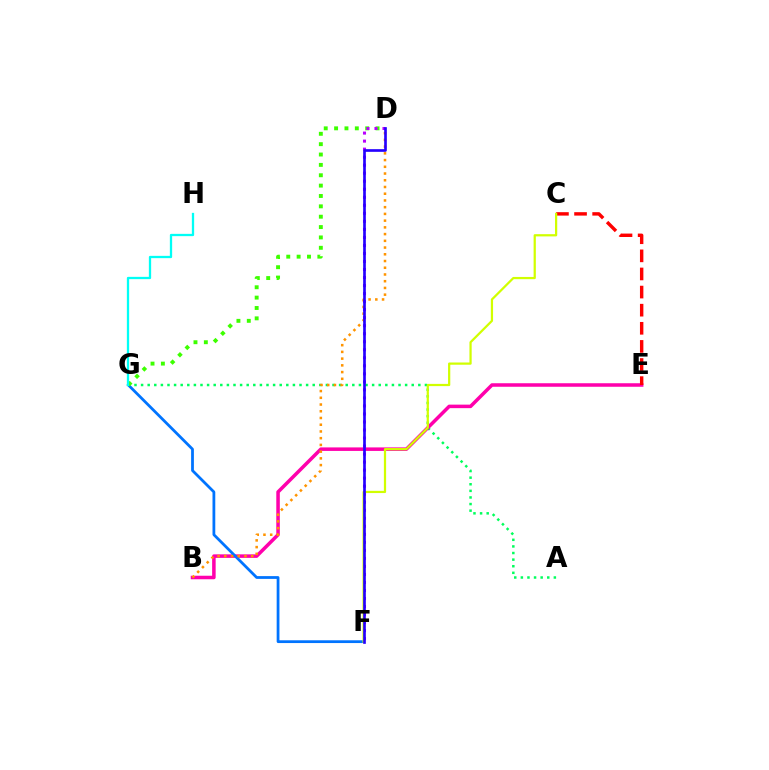{('A', 'G'): [{'color': '#00ff5c', 'line_style': 'dotted', 'thickness': 1.79}], ('B', 'E'): [{'color': '#ff00ac', 'line_style': 'solid', 'thickness': 2.54}], ('F', 'G'): [{'color': '#0074ff', 'line_style': 'solid', 'thickness': 2.0}], ('C', 'E'): [{'color': '#ff0000', 'line_style': 'dashed', 'thickness': 2.46}], ('D', 'G'): [{'color': '#3dff00', 'line_style': 'dotted', 'thickness': 2.82}], ('B', 'D'): [{'color': '#ff9400', 'line_style': 'dotted', 'thickness': 1.83}], ('D', 'F'): [{'color': '#b900ff', 'line_style': 'dotted', 'thickness': 2.18}, {'color': '#2500ff', 'line_style': 'solid', 'thickness': 1.92}], ('C', 'F'): [{'color': '#d1ff00', 'line_style': 'solid', 'thickness': 1.61}], ('G', 'H'): [{'color': '#00fff6', 'line_style': 'solid', 'thickness': 1.65}]}